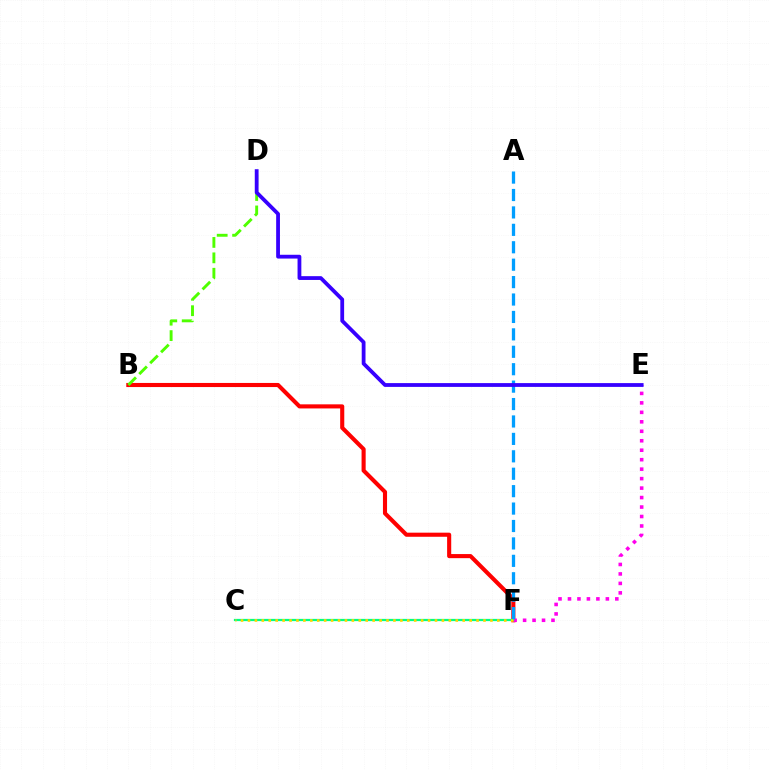{('B', 'F'): [{'color': '#ff0000', 'line_style': 'solid', 'thickness': 2.95}], ('E', 'F'): [{'color': '#ff00ed', 'line_style': 'dotted', 'thickness': 2.57}], ('C', 'F'): [{'color': '#00ff86', 'line_style': 'solid', 'thickness': 1.61}, {'color': '#ffd500', 'line_style': 'dotted', 'thickness': 1.88}], ('A', 'F'): [{'color': '#009eff', 'line_style': 'dashed', 'thickness': 2.37}], ('B', 'D'): [{'color': '#4fff00', 'line_style': 'dashed', 'thickness': 2.1}], ('D', 'E'): [{'color': '#3700ff', 'line_style': 'solid', 'thickness': 2.73}]}